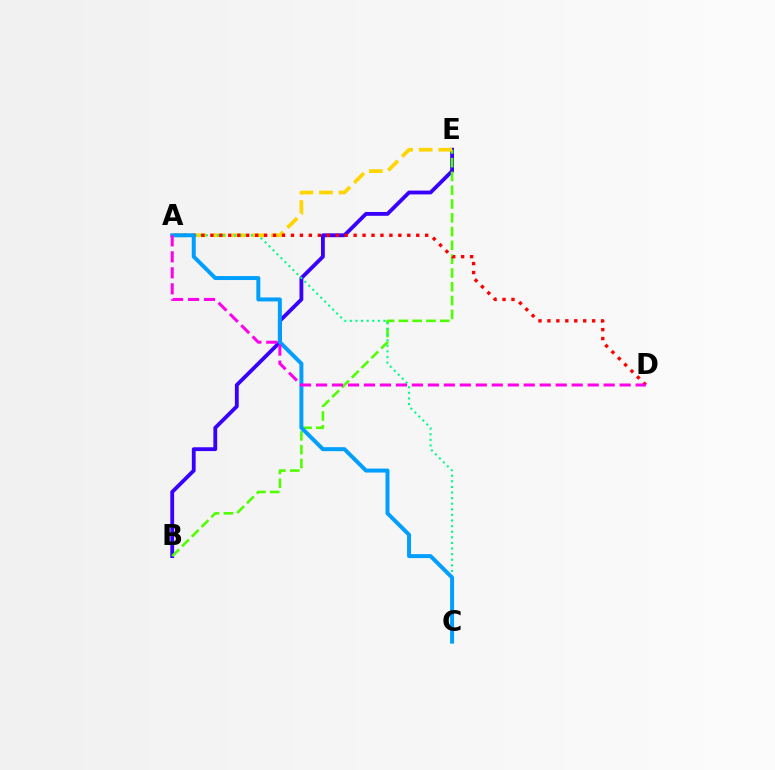{('B', 'E'): [{'color': '#3700ff', 'line_style': 'solid', 'thickness': 2.75}, {'color': '#4fff00', 'line_style': 'dashed', 'thickness': 1.87}], ('A', 'E'): [{'color': '#ffd500', 'line_style': 'dashed', 'thickness': 2.66}], ('A', 'C'): [{'color': '#00ff86', 'line_style': 'dotted', 'thickness': 1.52}, {'color': '#009eff', 'line_style': 'solid', 'thickness': 2.85}], ('A', 'D'): [{'color': '#ff0000', 'line_style': 'dotted', 'thickness': 2.43}, {'color': '#ff00ed', 'line_style': 'dashed', 'thickness': 2.17}]}